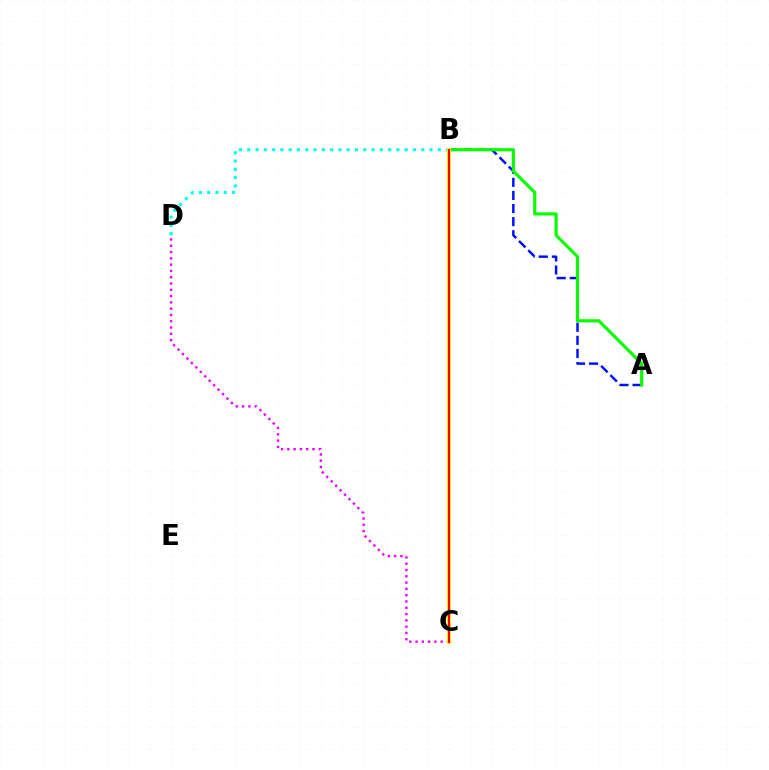{('A', 'B'): [{'color': '#0010ff', 'line_style': 'dashed', 'thickness': 1.78}, {'color': '#08ff00', 'line_style': 'solid', 'thickness': 2.28}], ('C', 'D'): [{'color': '#ee00ff', 'line_style': 'dotted', 'thickness': 1.71}], ('B', 'D'): [{'color': '#00fff6', 'line_style': 'dotted', 'thickness': 2.25}], ('B', 'C'): [{'color': '#fcf500', 'line_style': 'solid', 'thickness': 2.88}, {'color': '#ff0000', 'line_style': 'solid', 'thickness': 1.57}]}